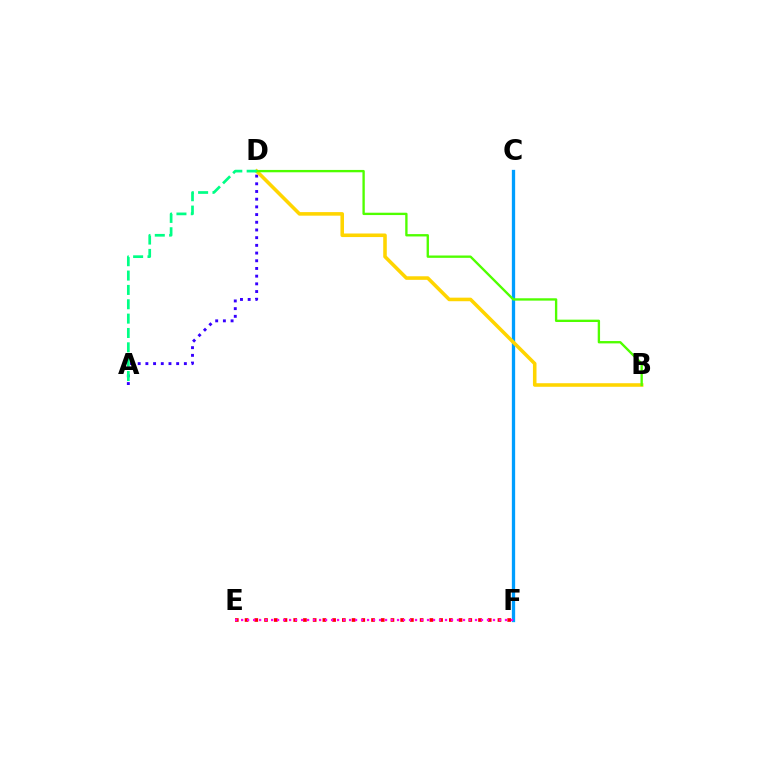{('C', 'F'): [{'color': '#009eff', 'line_style': 'solid', 'thickness': 2.37}], ('E', 'F'): [{'color': '#ff0000', 'line_style': 'dotted', 'thickness': 2.64}, {'color': '#ff00ed', 'line_style': 'dotted', 'thickness': 1.63}], ('A', 'D'): [{'color': '#3700ff', 'line_style': 'dotted', 'thickness': 2.09}, {'color': '#00ff86', 'line_style': 'dashed', 'thickness': 1.95}], ('B', 'D'): [{'color': '#ffd500', 'line_style': 'solid', 'thickness': 2.57}, {'color': '#4fff00', 'line_style': 'solid', 'thickness': 1.69}]}